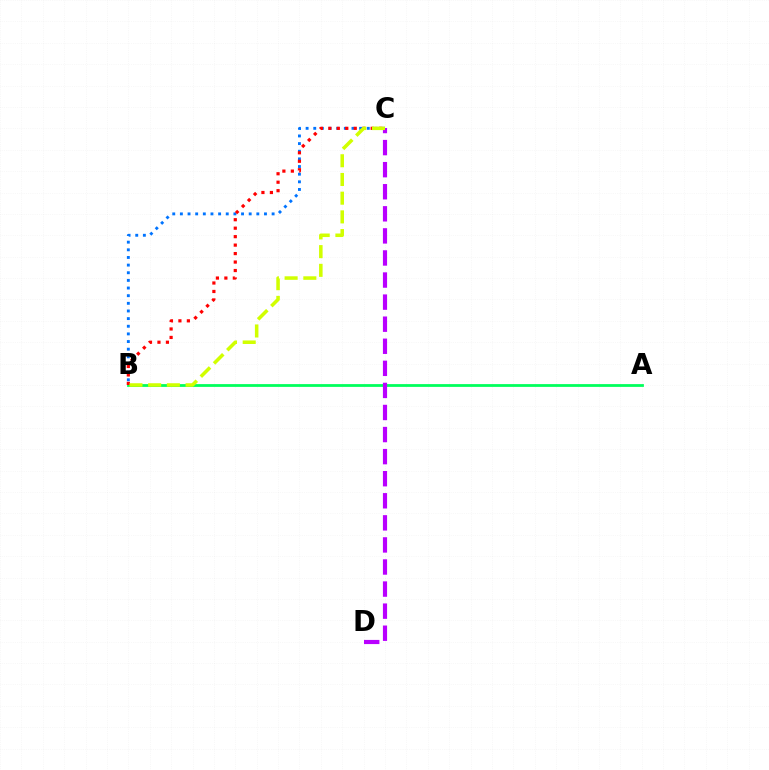{('A', 'B'): [{'color': '#00ff5c', 'line_style': 'solid', 'thickness': 2.0}], ('B', 'C'): [{'color': '#0074ff', 'line_style': 'dotted', 'thickness': 2.08}, {'color': '#ff0000', 'line_style': 'dotted', 'thickness': 2.3}, {'color': '#d1ff00', 'line_style': 'dashed', 'thickness': 2.54}], ('C', 'D'): [{'color': '#b900ff', 'line_style': 'dashed', 'thickness': 3.0}]}